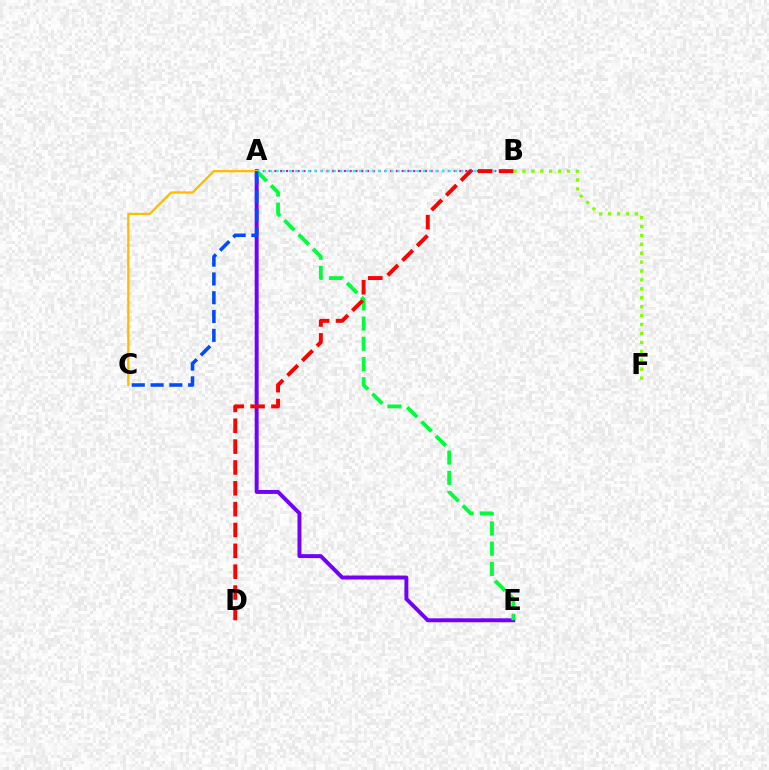{('A', 'B'): [{'color': '#ff00cf', 'line_style': 'dotted', 'thickness': 1.57}, {'color': '#00fff6', 'line_style': 'dotted', 'thickness': 1.73}], ('A', 'E'): [{'color': '#7200ff', 'line_style': 'solid', 'thickness': 2.83}, {'color': '#00ff39', 'line_style': 'dashed', 'thickness': 2.75}], ('B', 'F'): [{'color': '#84ff00', 'line_style': 'dotted', 'thickness': 2.42}], ('B', 'D'): [{'color': '#ff0000', 'line_style': 'dashed', 'thickness': 2.83}], ('A', 'C'): [{'color': '#ffbd00', 'line_style': 'solid', 'thickness': 1.67}, {'color': '#004bff', 'line_style': 'dashed', 'thickness': 2.55}]}